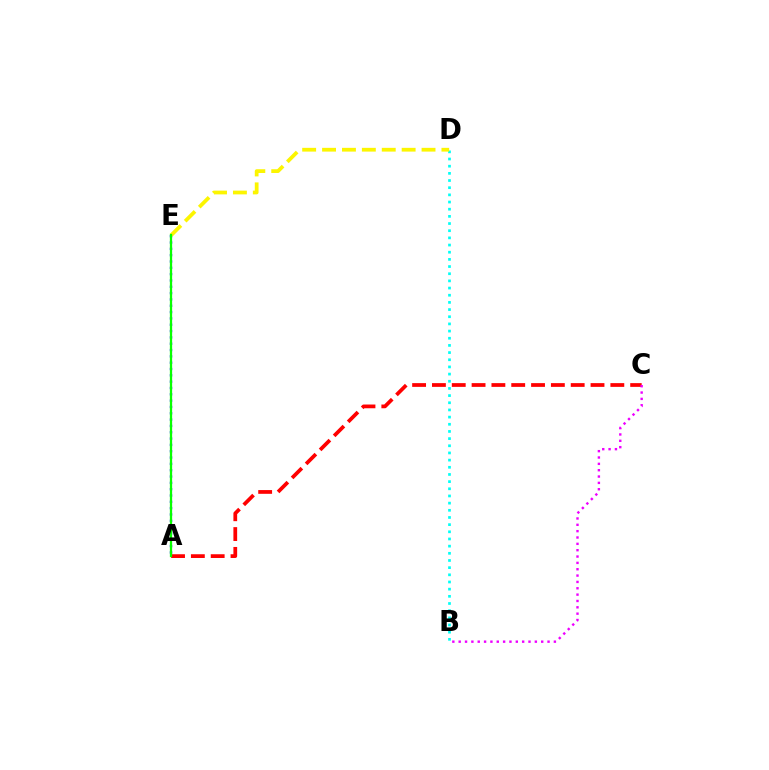{('A', 'C'): [{'color': '#ff0000', 'line_style': 'dashed', 'thickness': 2.69}], ('B', 'D'): [{'color': '#00fff6', 'line_style': 'dotted', 'thickness': 1.95}], ('A', 'E'): [{'color': '#0010ff', 'line_style': 'dotted', 'thickness': 1.72}, {'color': '#08ff00', 'line_style': 'solid', 'thickness': 1.63}], ('D', 'E'): [{'color': '#fcf500', 'line_style': 'dashed', 'thickness': 2.7}], ('B', 'C'): [{'color': '#ee00ff', 'line_style': 'dotted', 'thickness': 1.72}]}